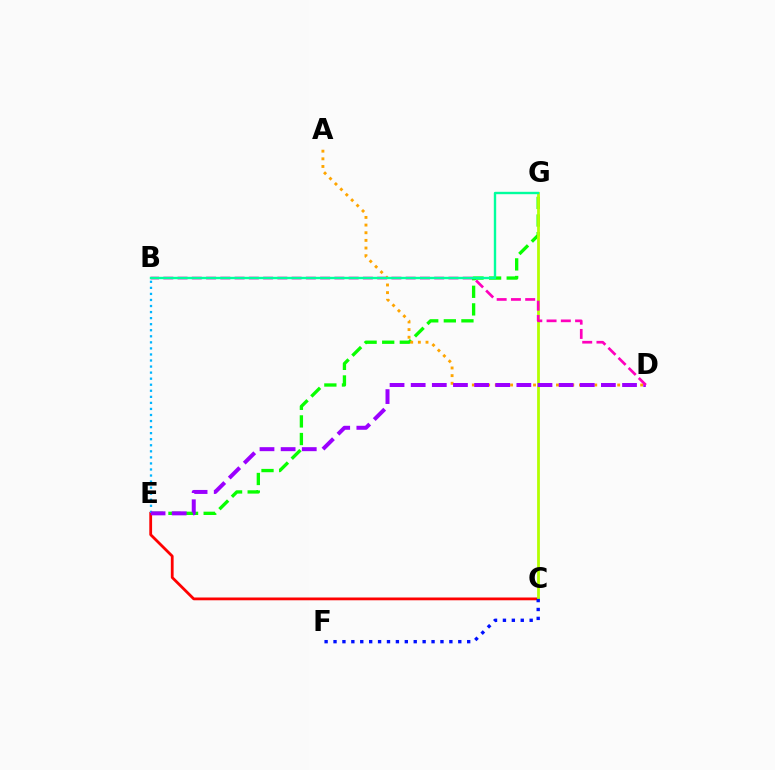{('E', 'G'): [{'color': '#08ff00', 'line_style': 'dashed', 'thickness': 2.39}], ('C', 'E'): [{'color': '#ff0000', 'line_style': 'solid', 'thickness': 2.0}], ('A', 'D'): [{'color': '#ffa500', 'line_style': 'dotted', 'thickness': 2.08}], ('C', 'G'): [{'color': '#b3ff00', 'line_style': 'solid', 'thickness': 2.0}], ('B', 'E'): [{'color': '#00b5ff', 'line_style': 'dotted', 'thickness': 1.64}], ('C', 'F'): [{'color': '#0010ff', 'line_style': 'dotted', 'thickness': 2.42}], ('D', 'E'): [{'color': '#9b00ff', 'line_style': 'dashed', 'thickness': 2.87}], ('B', 'D'): [{'color': '#ff00bd', 'line_style': 'dashed', 'thickness': 1.94}], ('B', 'G'): [{'color': '#00ff9d', 'line_style': 'solid', 'thickness': 1.71}]}